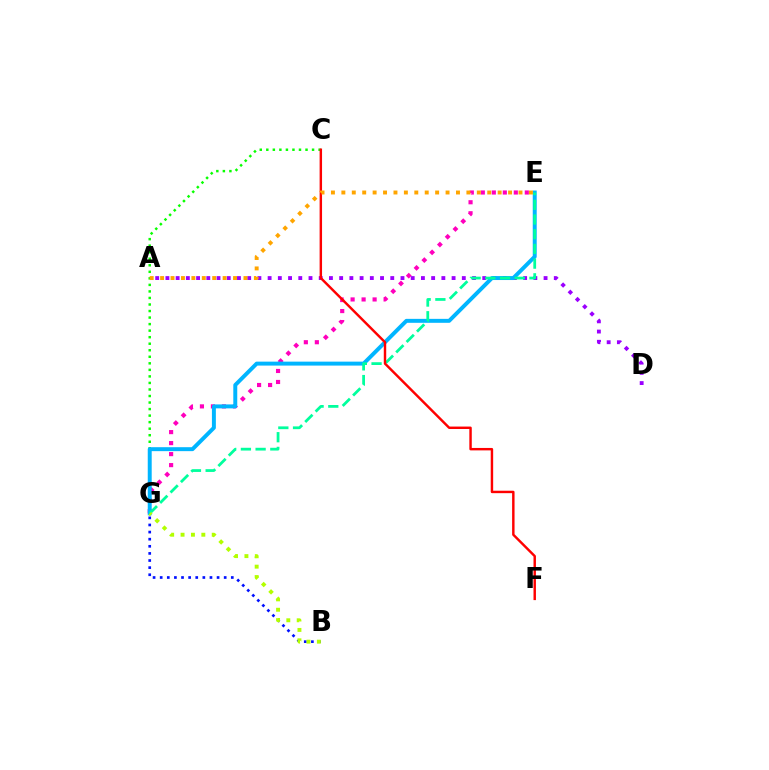{('C', 'G'): [{'color': '#08ff00', 'line_style': 'dotted', 'thickness': 1.78}], ('E', 'G'): [{'color': '#ff00bd', 'line_style': 'dotted', 'thickness': 2.99}, {'color': '#00b5ff', 'line_style': 'solid', 'thickness': 2.85}, {'color': '#00ff9d', 'line_style': 'dashed', 'thickness': 2.0}], ('A', 'D'): [{'color': '#9b00ff', 'line_style': 'dotted', 'thickness': 2.78}], ('B', 'G'): [{'color': '#0010ff', 'line_style': 'dotted', 'thickness': 1.93}, {'color': '#b3ff00', 'line_style': 'dotted', 'thickness': 2.82}], ('C', 'F'): [{'color': '#ff0000', 'line_style': 'solid', 'thickness': 1.76}], ('A', 'E'): [{'color': '#ffa500', 'line_style': 'dotted', 'thickness': 2.83}]}